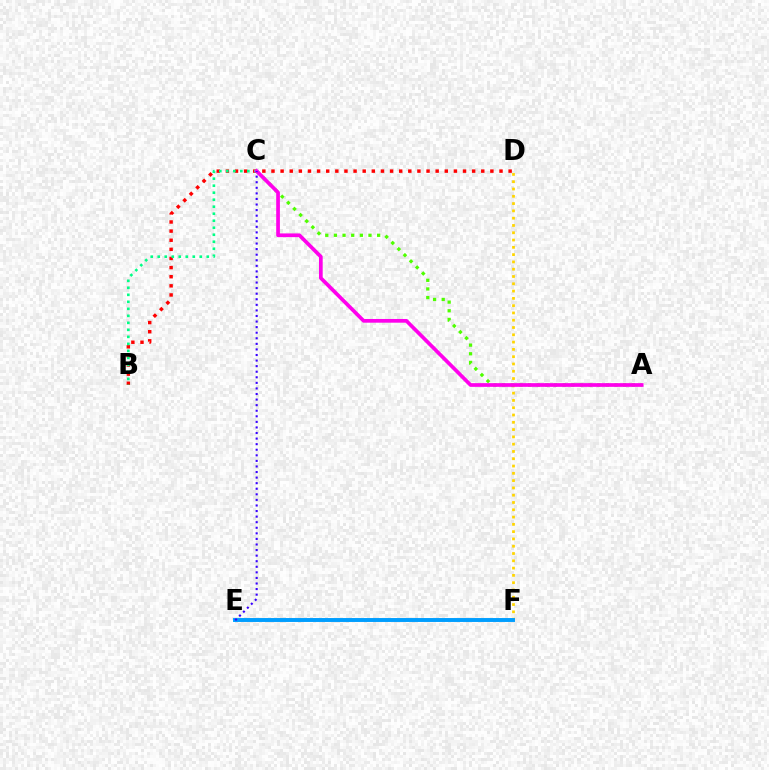{('B', 'D'): [{'color': '#ff0000', 'line_style': 'dotted', 'thickness': 2.48}], ('D', 'F'): [{'color': '#ffd500', 'line_style': 'dotted', 'thickness': 1.98}], ('E', 'F'): [{'color': '#009eff', 'line_style': 'solid', 'thickness': 2.83}], ('A', 'C'): [{'color': '#4fff00', 'line_style': 'dotted', 'thickness': 2.35}, {'color': '#ff00ed', 'line_style': 'solid', 'thickness': 2.67}], ('B', 'C'): [{'color': '#00ff86', 'line_style': 'dotted', 'thickness': 1.9}], ('C', 'E'): [{'color': '#3700ff', 'line_style': 'dotted', 'thickness': 1.51}]}